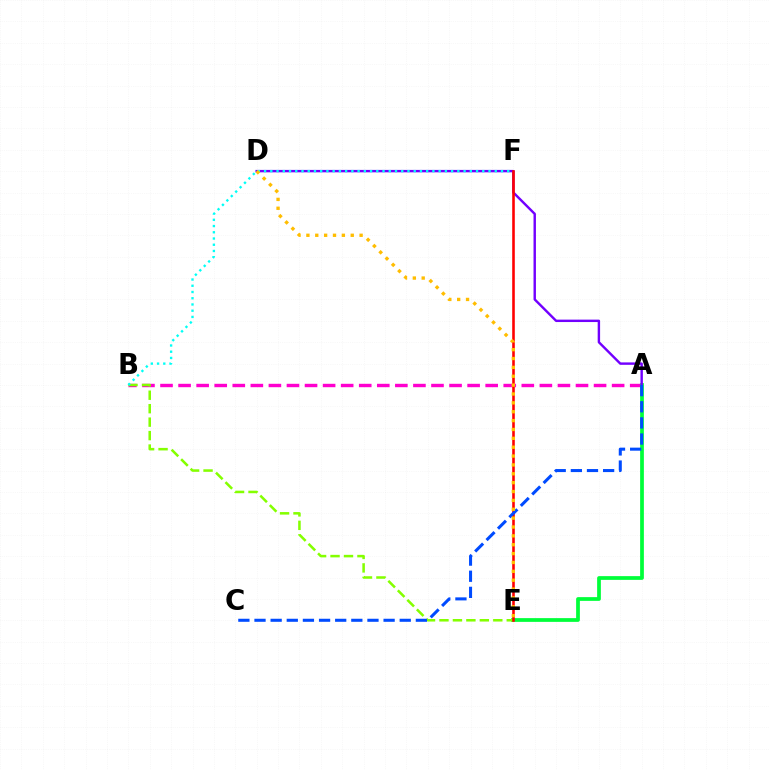{('A', 'B'): [{'color': '#ff00cf', 'line_style': 'dashed', 'thickness': 2.45}], ('A', 'E'): [{'color': '#00ff39', 'line_style': 'solid', 'thickness': 2.7}], ('A', 'D'): [{'color': '#7200ff', 'line_style': 'solid', 'thickness': 1.74}], ('B', 'E'): [{'color': '#84ff00', 'line_style': 'dashed', 'thickness': 1.83}], ('E', 'F'): [{'color': '#ff0000', 'line_style': 'solid', 'thickness': 1.87}], ('B', 'F'): [{'color': '#00fff6', 'line_style': 'dotted', 'thickness': 1.69}], ('A', 'C'): [{'color': '#004bff', 'line_style': 'dashed', 'thickness': 2.19}], ('D', 'E'): [{'color': '#ffbd00', 'line_style': 'dotted', 'thickness': 2.41}]}